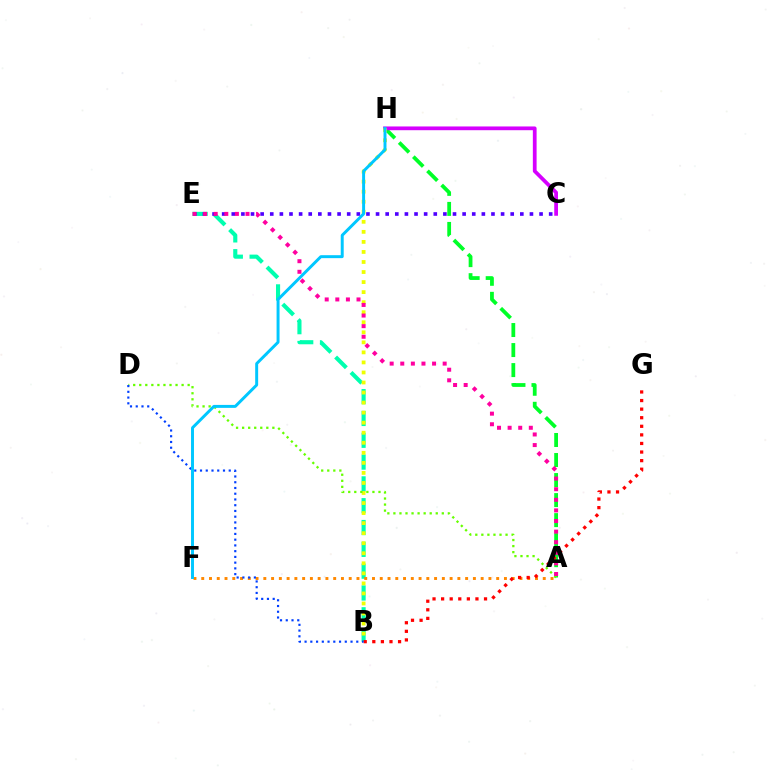{('B', 'E'): [{'color': '#00ffaf', 'line_style': 'dashed', 'thickness': 2.96}], ('A', 'H'): [{'color': '#00ff27', 'line_style': 'dashed', 'thickness': 2.72}], ('A', 'F'): [{'color': '#ff8800', 'line_style': 'dotted', 'thickness': 2.11}], ('C', 'E'): [{'color': '#4f00ff', 'line_style': 'dotted', 'thickness': 2.61}], ('C', 'H'): [{'color': '#d600ff', 'line_style': 'solid', 'thickness': 2.7}], ('B', 'G'): [{'color': '#ff0000', 'line_style': 'dotted', 'thickness': 2.33}], ('B', 'H'): [{'color': '#eeff00', 'line_style': 'dotted', 'thickness': 2.73}], ('A', 'D'): [{'color': '#66ff00', 'line_style': 'dotted', 'thickness': 1.64}], ('B', 'D'): [{'color': '#003fff', 'line_style': 'dotted', 'thickness': 1.56}], ('F', 'H'): [{'color': '#00c7ff', 'line_style': 'solid', 'thickness': 2.13}], ('A', 'E'): [{'color': '#ff00a0', 'line_style': 'dotted', 'thickness': 2.88}]}